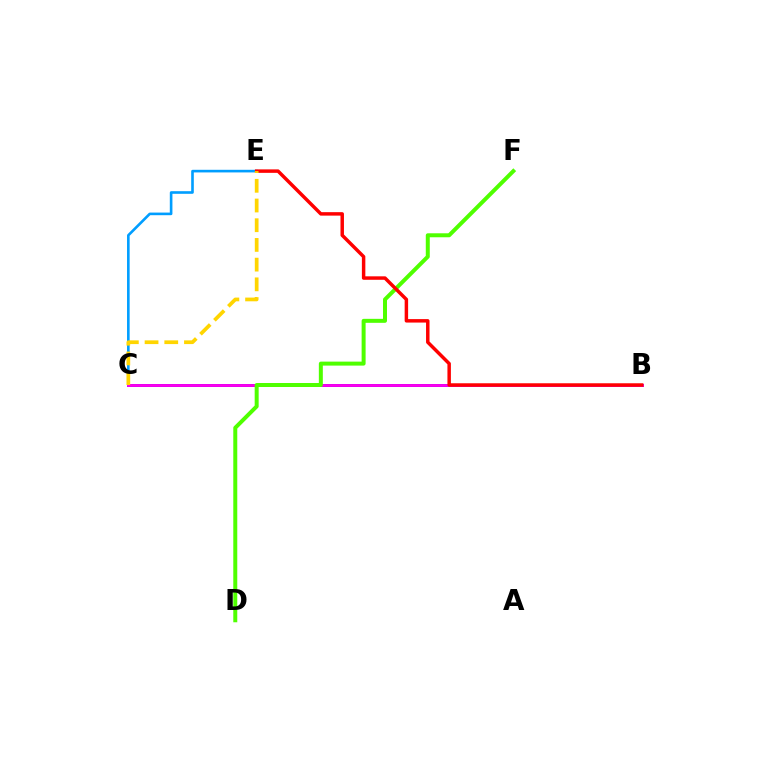{('B', 'C'): [{'color': '#00ff86', 'line_style': 'dotted', 'thickness': 1.87}, {'color': '#3700ff', 'line_style': 'solid', 'thickness': 2.15}, {'color': '#ff00ed', 'line_style': 'solid', 'thickness': 2.01}], ('C', 'E'): [{'color': '#009eff', 'line_style': 'solid', 'thickness': 1.89}, {'color': '#ffd500', 'line_style': 'dashed', 'thickness': 2.68}], ('D', 'F'): [{'color': '#4fff00', 'line_style': 'solid', 'thickness': 2.87}], ('B', 'E'): [{'color': '#ff0000', 'line_style': 'solid', 'thickness': 2.5}]}